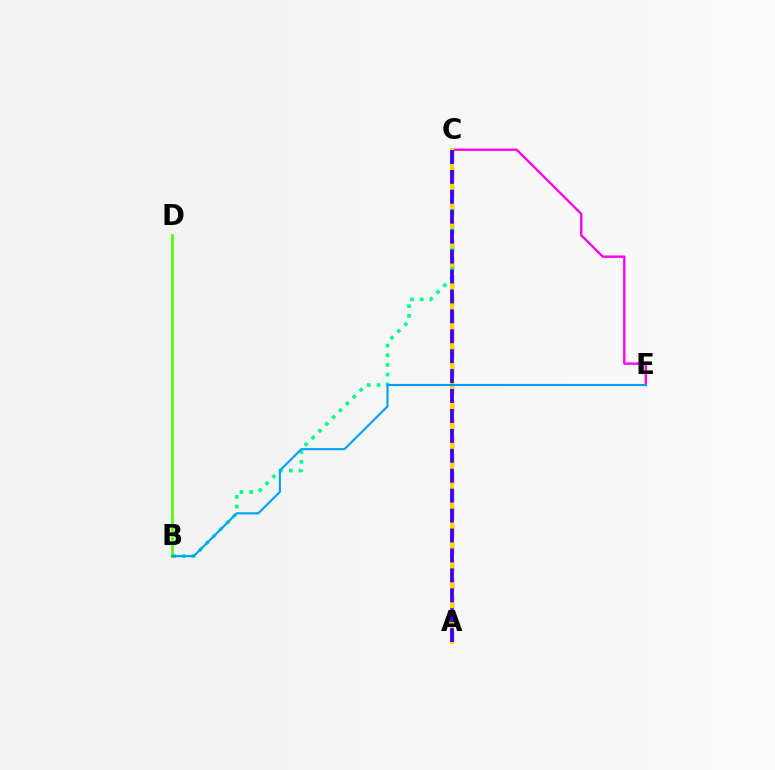{('A', 'C'): [{'color': '#ff0000', 'line_style': 'dashed', 'thickness': 2.42}, {'color': '#ffd500', 'line_style': 'solid', 'thickness': 2.96}, {'color': '#3700ff', 'line_style': 'dashed', 'thickness': 2.71}], ('C', 'E'): [{'color': '#ff00ed', 'line_style': 'solid', 'thickness': 1.7}], ('B', 'C'): [{'color': '#00ff86', 'line_style': 'dotted', 'thickness': 2.63}], ('B', 'D'): [{'color': '#4fff00', 'line_style': 'solid', 'thickness': 1.89}], ('B', 'E'): [{'color': '#009eff', 'line_style': 'solid', 'thickness': 1.53}]}